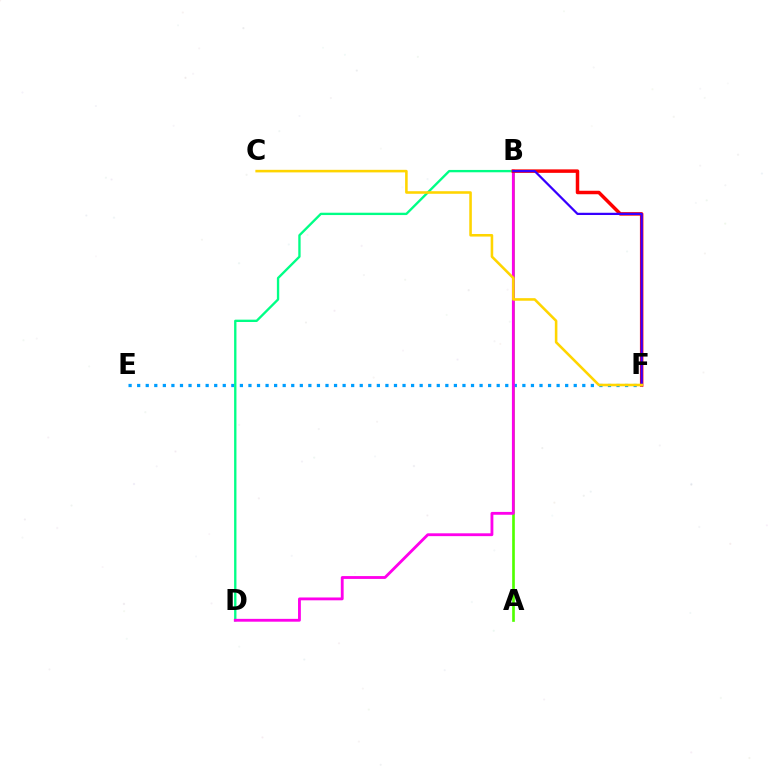{('A', 'B'): [{'color': '#4fff00', 'line_style': 'solid', 'thickness': 1.92}], ('E', 'F'): [{'color': '#009eff', 'line_style': 'dotted', 'thickness': 2.33}], ('B', 'D'): [{'color': '#00ff86', 'line_style': 'solid', 'thickness': 1.69}, {'color': '#ff00ed', 'line_style': 'solid', 'thickness': 2.04}], ('B', 'F'): [{'color': '#ff0000', 'line_style': 'solid', 'thickness': 2.51}, {'color': '#3700ff', 'line_style': 'solid', 'thickness': 1.61}], ('C', 'F'): [{'color': '#ffd500', 'line_style': 'solid', 'thickness': 1.85}]}